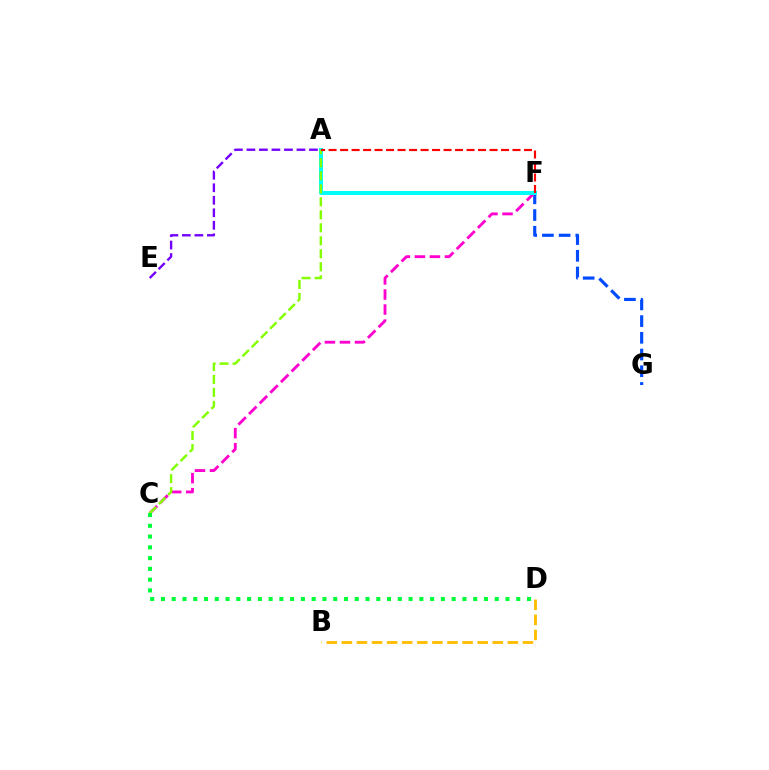{('F', 'G'): [{'color': '#004bff', 'line_style': 'dashed', 'thickness': 2.27}], ('C', 'F'): [{'color': '#ff00cf', 'line_style': 'dashed', 'thickness': 2.04}], ('B', 'D'): [{'color': '#ffbd00', 'line_style': 'dashed', 'thickness': 2.05}], ('A', 'F'): [{'color': '#00fff6', 'line_style': 'solid', 'thickness': 2.88}, {'color': '#ff0000', 'line_style': 'dashed', 'thickness': 1.56}], ('A', 'C'): [{'color': '#84ff00', 'line_style': 'dashed', 'thickness': 1.77}], ('A', 'E'): [{'color': '#7200ff', 'line_style': 'dashed', 'thickness': 1.7}], ('C', 'D'): [{'color': '#00ff39', 'line_style': 'dotted', 'thickness': 2.93}]}